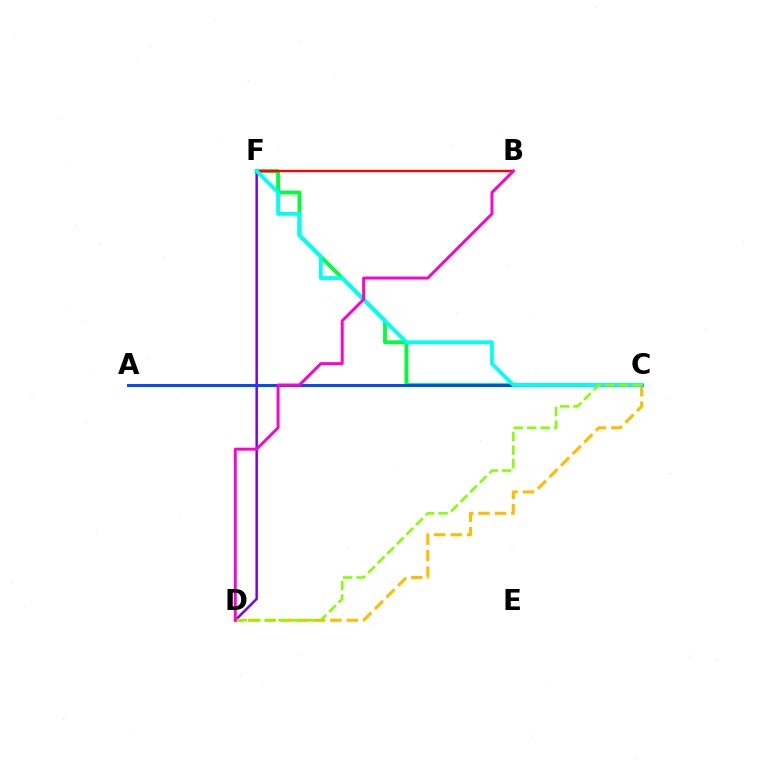{('C', 'F'): [{'color': '#00ff39', 'line_style': 'solid', 'thickness': 2.75}, {'color': '#00fff6', 'line_style': 'solid', 'thickness': 2.74}], ('B', 'F'): [{'color': '#ff0000', 'line_style': 'solid', 'thickness': 1.69}], ('D', 'F'): [{'color': '#7200ff', 'line_style': 'solid', 'thickness': 1.78}], ('C', 'D'): [{'color': '#ffbd00', 'line_style': 'dashed', 'thickness': 2.23}, {'color': '#84ff00', 'line_style': 'dashed', 'thickness': 1.84}], ('A', 'C'): [{'color': '#004bff', 'line_style': 'solid', 'thickness': 2.13}], ('B', 'D'): [{'color': '#ff00cf', 'line_style': 'solid', 'thickness': 2.11}]}